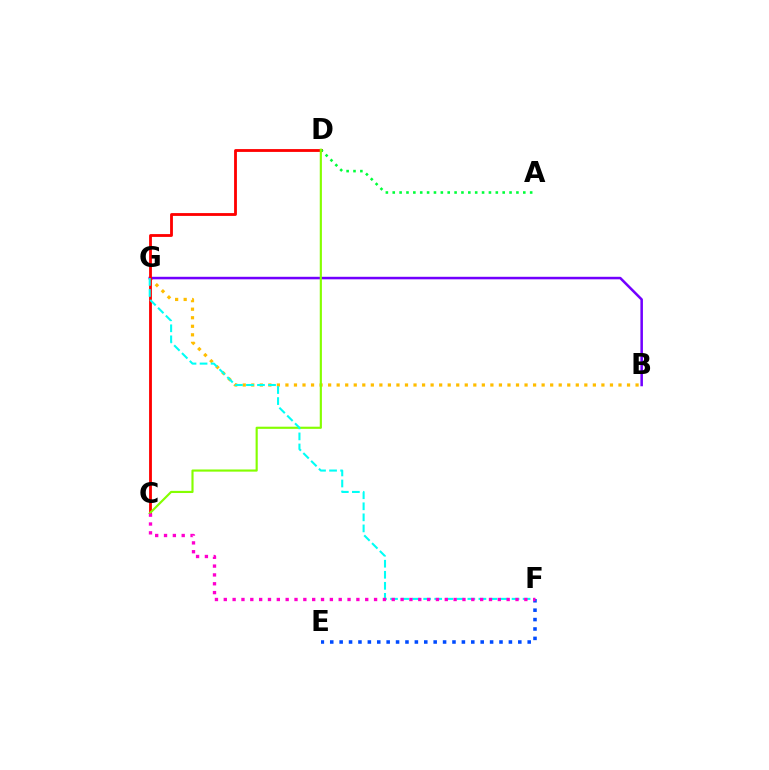{('E', 'F'): [{'color': '#004bff', 'line_style': 'dotted', 'thickness': 2.55}], ('B', 'G'): [{'color': '#ffbd00', 'line_style': 'dotted', 'thickness': 2.32}, {'color': '#7200ff', 'line_style': 'solid', 'thickness': 1.82}], ('C', 'D'): [{'color': '#ff0000', 'line_style': 'solid', 'thickness': 2.03}, {'color': '#84ff00', 'line_style': 'solid', 'thickness': 1.55}], ('A', 'D'): [{'color': '#00ff39', 'line_style': 'dotted', 'thickness': 1.87}], ('F', 'G'): [{'color': '#00fff6', 'line_style': 'dashed', 'thickness': 1.5}], ('C', 'F'): [{'color': '#ff00cf', 'line_style': 'dotted', 'thickness': 2.4}]}